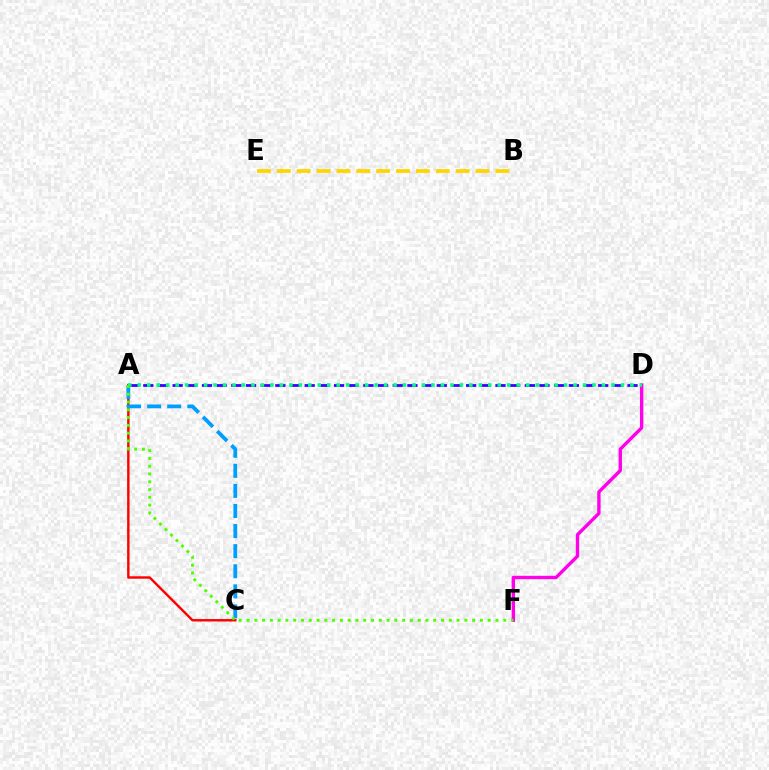{('A', 'D'): [{'color': '#3700ff', 'line_style': 'dashed', 'thickness': 1.99}, {'color': '#00ff86', 'line_style': 'dotted', 'thickness': 2.57}], ('A', 'C'): [{'color': '#ff0000', 'line_style': 'solid', 'thickness': 1.75}, {'color': '#009eff', 'line_style': 'dashed', 'thickness': 2.73}], ('D', 'F'): [{'color': '#ff00ed', 'line_style': 'solid', 'thickness': 2.43}], ('B', 'E'): [{'color': '#ffd500', 'line_style': 'dashed', 'thickness': 2.7}], ('A', 'F'): [{'color': '#4fff00', 'line_style': 'dotted', 'thickness': 2.11}]}